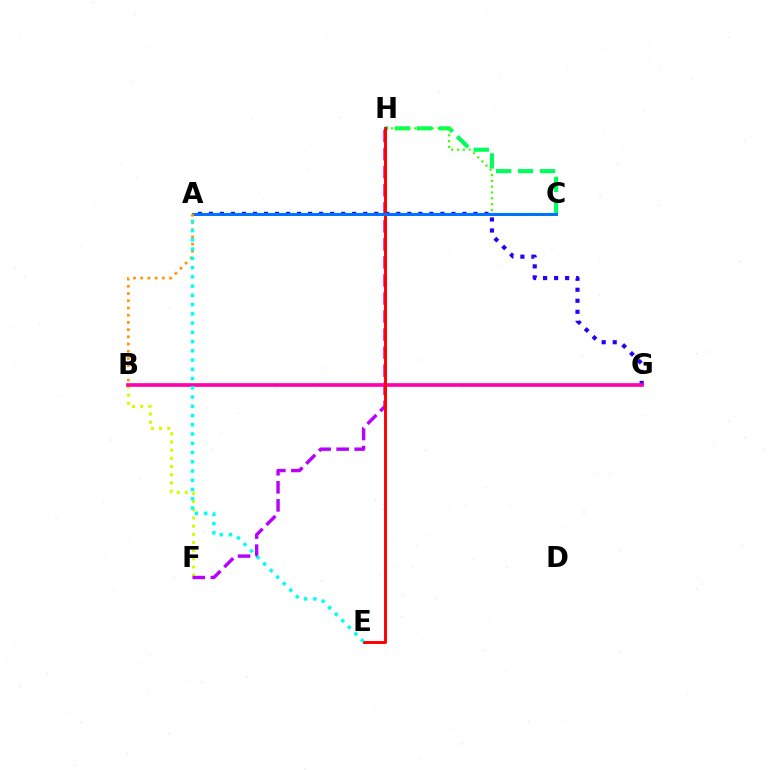{('A', 'G'): [{'color': '#2500ff', 'line_style': 'dotted', 'thickness': 3.0}], ('B', 'F'): [{'color': '#d1ff00', 'line_style': 'dotted', 'thickness': 2.22}], ('F', 'H'): [{'color': '#b900ff', 'line_style': 'dashed', 'thickness': 2.45}], ('C', 'H'): [{'color': '#00ff5c', 'line_style': 'dashed', 'thickness': 2.97}, {'color': '#3dff00', 'line_style': 'dotted', 'thickness': 1.58}], ('B', 'G'): [{'color': '#ff00ac', 'line_style': 'solid', 'thickness': 2.64}], ('E', 'H'): [{'color': '#ff0000', 'line_style': 'solid', 'thickness': 2.11}], ('A', 'C'): [{'color': '#0074ff', 'line_style': 'solid', 'thickness': 2.16}], ('A', 'B'): [{'color': '#ff9400', 'line_style': 'dotted', 'thickness': 1.96}], ('A', 'E'): [{'color': '#00fff6', 'line_style': 'dotted', 'thickness': 2.51}]}